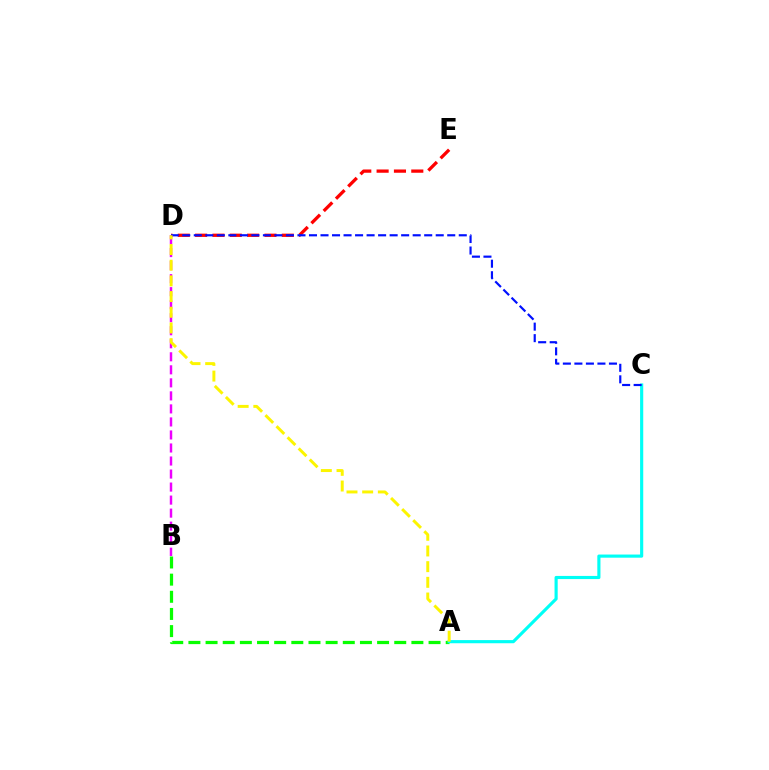{('B', 'D'): [{'color': '#ee00ff', 'line_style': 'dashed', 'thickness': 1.77}], ('A', 'B'): [{'color': '#08ff00', 'line_style': 'dashed', 'thickness': 2.33}], ('D', 'E'): [{'color': '#ff0000', 'line_style': 'dashed', 'thickness': 2.36}], ('A', 'C'): [{'color': '#00fff6', 'line_style': 'solid', 'thickness': 2.26}], ('C', 'D'): [{'color': '#0010ff', 'line_style': 'dashed', 'thickness': 1.57}], ('A', 'D'): [{'color': '#fcf500', 'line_style': 'dashed', 'thickness': 2.13}]}